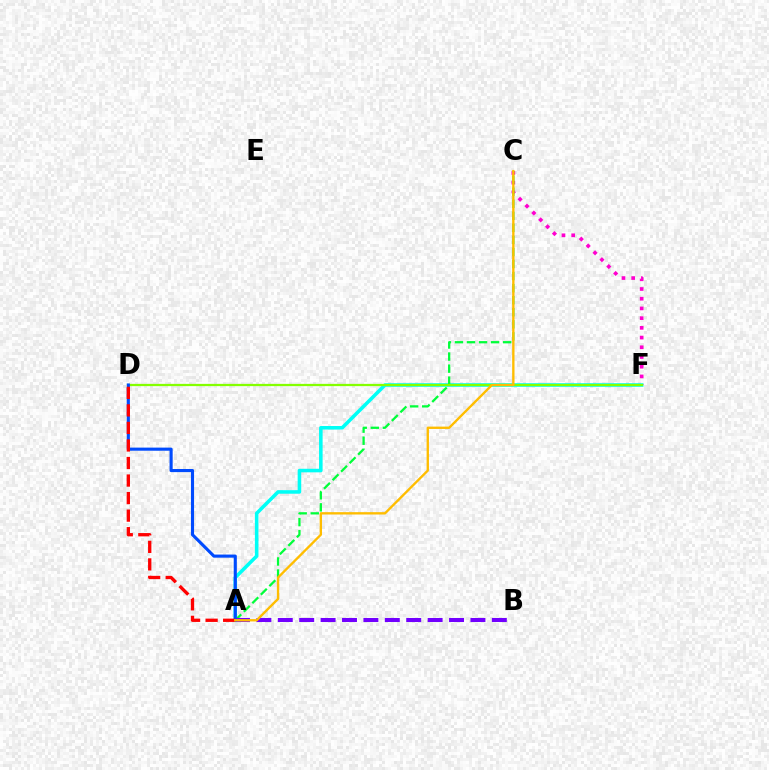{('A', 'F'): [{'color': '#00fff6', 'line_style': 'solid', 'thickness': 2.56}], ('C', 'F'): [{'color': '#ff00cf', 'line_style': 'dotted', 'thickness': 2.64}], ('A', 'C'): [{'color': '#00ff39', 'line_style': 'dashed', 'thickness': 1.64}, {'color': '#ffbd00', 'line_style': 'solid', 'thickness': 1.69}], ('D', 'F'): [{'color': '#84ff00', 'line_style': 'solid', 'thickness': 1.63}], ('A', 'B'): [{'color': '#7200ff', 'line_style': 'dashed', 'thickness': 2.91}], ('A', 'D'): [{'color': '#004bff', 'line_style': 'solid', 'thickness': 2.24}, {'color': '#ff0000', 'line_style': 'dashed', 'thickness': 2.38}]}